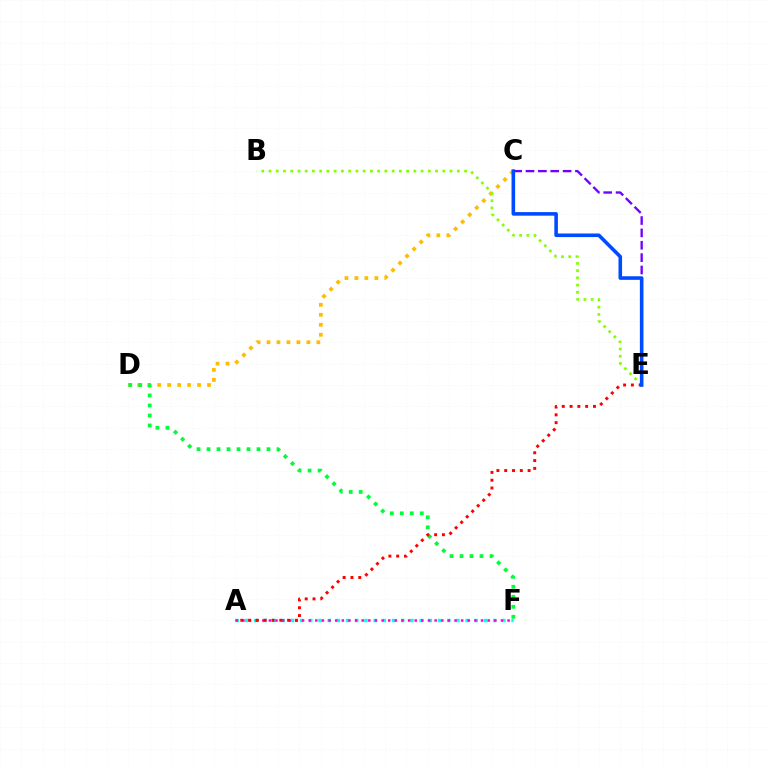{('C', 'D'): [{'color': '#ffbd00', 'line_style': 'dotted', 'thickness': 2.71}], ('C', 'E'): [{'color': '#7200ff', 'line_style': 'dashed', 'thickness': 1.68}, {'color': '#004bff', 'line_style': 'solid', 'thickness': 2.58}], ('A', 'F'): [{'color': '#00fff6', 'line_style': 'dotted', 'thickness': 2.5}, {'color': '#ff00cf', 'line_style': 'dotted', 'thickness': 1.8}], ('B', 'E'): [{'color': '#84ff00', 'line_style': 'dotted', 'thickness': 1.97}], ('D', 'F'): [{'color': '#00ff39', 'line_style': 'dotted', 'thickness': 2.72}], ('A', 'E'): [{'color': '#ff0000', 'line_style': 'dotted', 'thickness': 2.12}]}